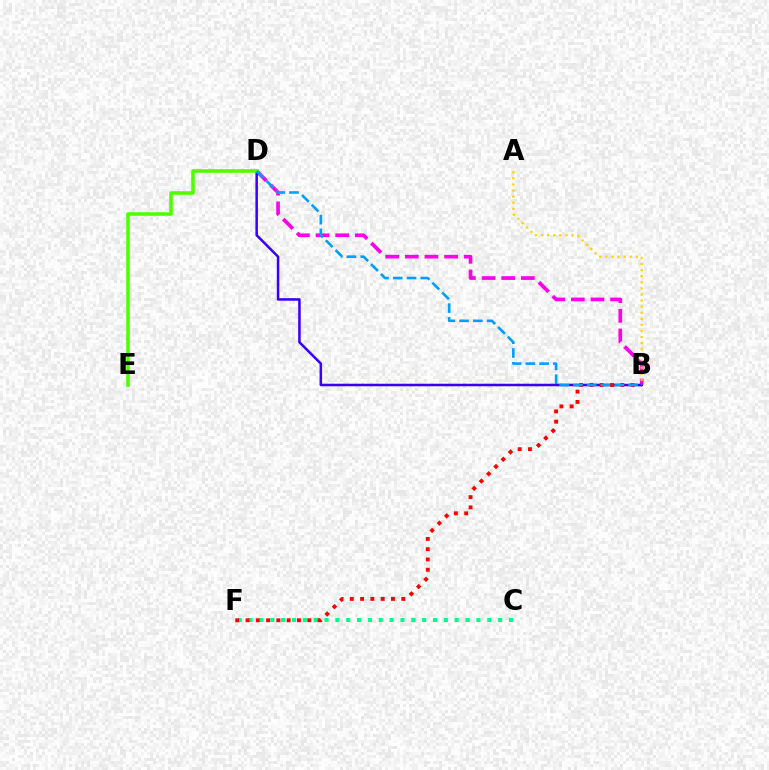{('B', 'D'): [{'color': '#ff00ed', 'line_style': 'dashed', 'thickness': 2.67}, {'color': '#3700ff', 'line_style': 'solid', 'thickness': 1.82}, {'color': '#009eff', 'line_style': 'dashed', 'thickness': 1.87}], ('C', 'F'): [{'color': '#00ff86', 'line_style': 'dotted', 'thickness': 2.95}], ('D', 'E'): [{'color': '#4fff00', 'line_style': 'solid', 'thickness': 2.55}], ('B', 'F'): [{'color': '#ff0000', 'line_style': 'dotted', 'thickness': 2.79}], ('A', 'B'): [{'color': '#ffd500', 'line_style': 'dotted', 'thickness': 1.66}]}